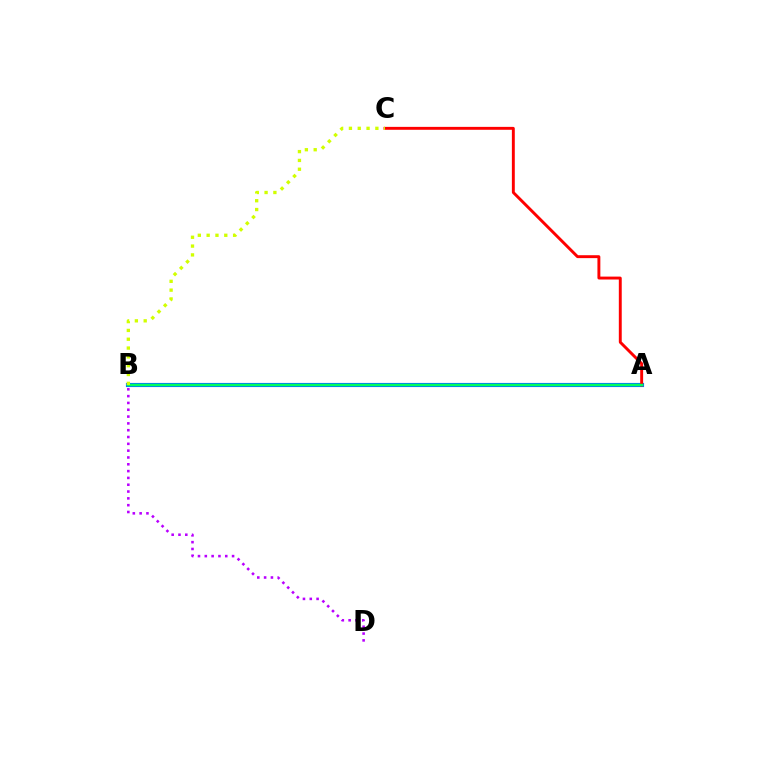{('A', 'B'): [{'color': '#0074ff', 'line_style': 'solid', 'thickness': 2.98}, {'color': '#00ff5c', 'line_style': 'solid', 'thickness': 1.75}], ('A', 'C'): [{'color': '#ff0000', 'line_style': 'solid', 'thickness': 2.1}], ('B', 'C'): [{'color': '#d1ff00', 'line_style': 'dotted', 'thickness': 2.4}], ('B', 'D'): [{'color': '#b900ff', 'line_style': 'dotted', 'thickness': 1.85}]}